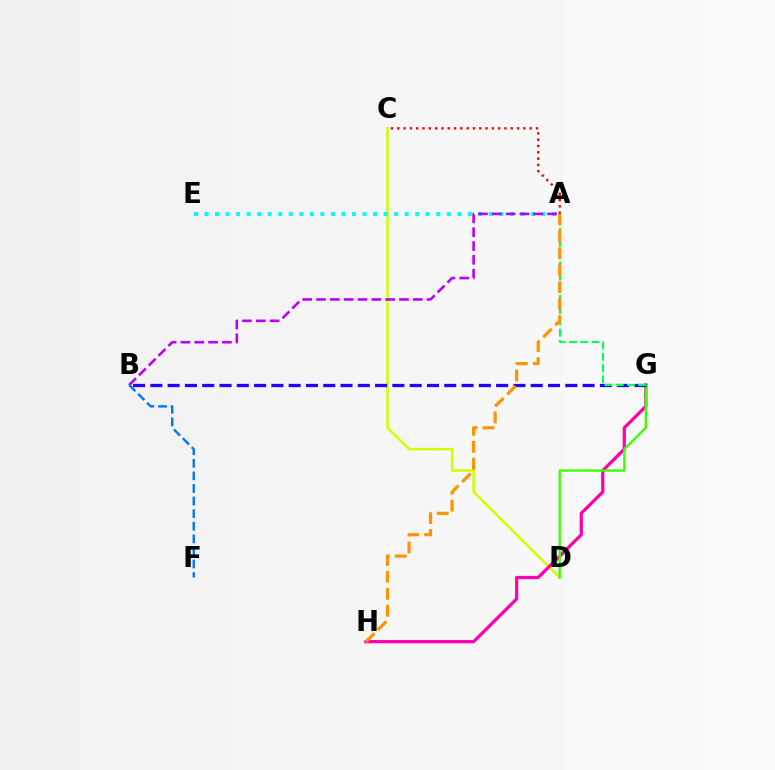{('C', 'D'): [{'color': '#d1ff00', 'line_style': 'solid', 'thickness': 1.8}], ('A', 'E'): [{'color': '#00fff6', 'line_style': 'dotted', 'thickness': 2.86}], ('G', 'H'): [{'color': '#ff00ac', 'line_style': 'solid', 'thickness': 2.33}], ('D', 'G'): [{'color': '#3dff00', 'line_style': 'solid', 'thickness': 1.68}], ('A', 'B'): [{'color': '#b900ff', 'line_style': 'dashed', 'thickness': 1.88}], ('B', 'G'): [{'color': '#2500ff', 'line_style': 'dashed', 'thickness': 2.35}], ('A', 'G'): [{'color': '#00ff5c', 'line_style': 'dashed', 'thickness': 1.52}], ('A', 'C'): [{'color': '#ff0000', 'line_style': 'dotted', 'thickness': 1.71}], ('A', 'H'): [{'color': '#ff9400', 'line_style': 'dashed', 'thickness': 2.3}], ('B', 'F'): [{'color': '#0074ff', 'line_style': 'dashed', 'thickness': 1.71}]}